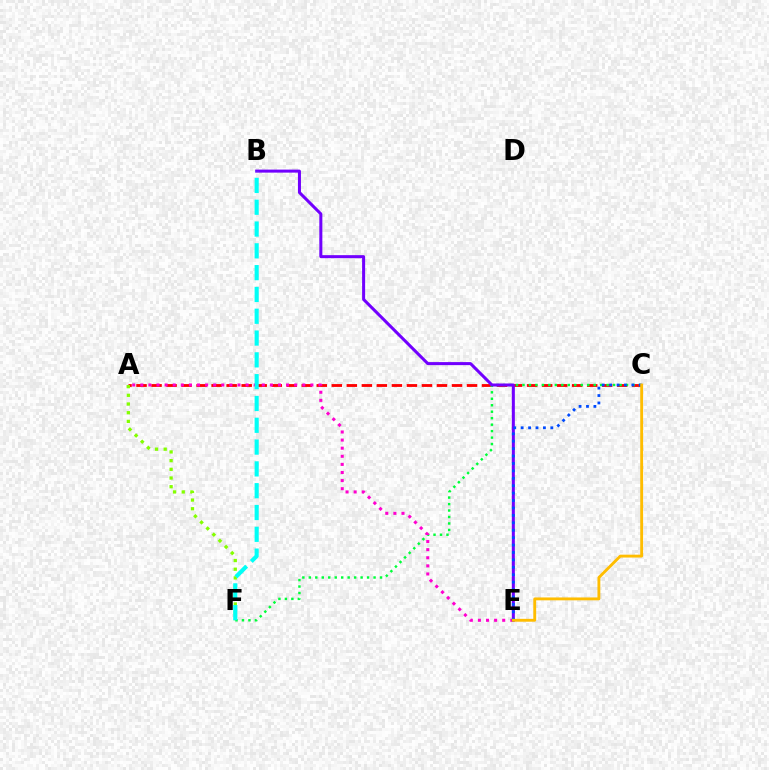{('A', 'C'): [{'color': '#ff0000', 'line_style': 'dashed', 'thickness': 2.04}], ('A', 'F'): [{'color': '#84ff00', 'line_style': 'dotted', 'thickness': 2.36}], ('C', 'F'): [{'color': '#00ff39', 'line_style': 'dotted', 'thickness': 1.76}], ('A', 'E'): [{'color': '#ff00cf', 'line_style': 'dotted', 'thickness': 2.2}], ('B', 'E'): [{'color': '#7200ff', 'line_style': 'solid', 'thickness': 2.18}], ('B', 'F'): [{'color': '#00fff6', 'line_style': 'dashed', 'thickness': 2.96}], ('C', 'E'): [{'color': '#004bff', 'line_style': 'dotted', 'thickness': 2.02}, {'color': '#ffbd00', 'line_style': 'solid', 'thickness': 2.07}]}